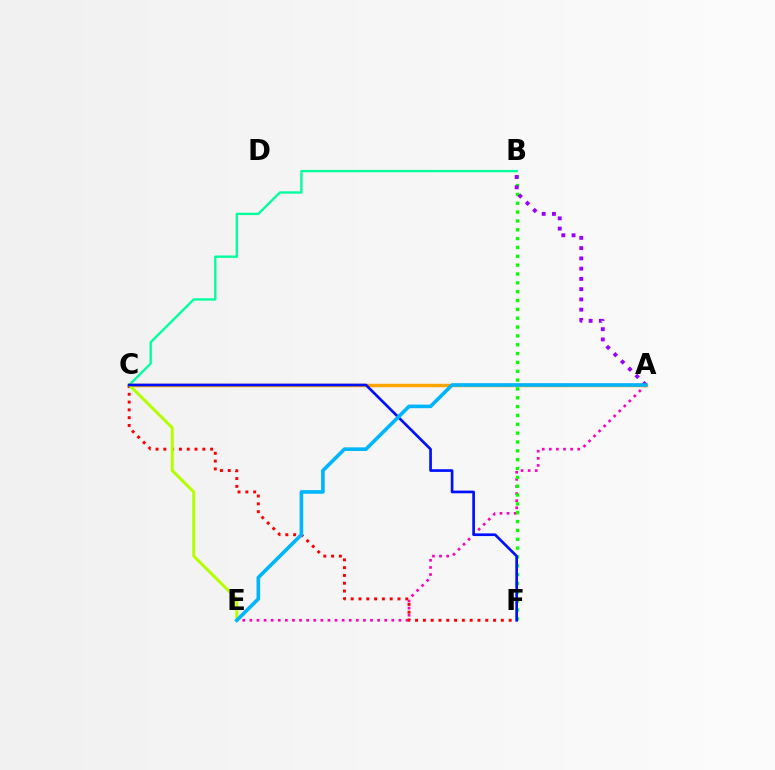{('B', 'C'): [{'color': '#00ff9d', 'line_style': 'solid', 'thickness': 1.7}], ('A', 'E'): [{'color': '#ff00bd', 'line_style': 'dotted', 'thickness': 1.93}, {'color': '#00b5ff', 'line_style': 'solid', 'thickness': 2.61}], ('A', 'C'): [{'color': '#ffa500', 'line_style': 'solid', 'thickness': 2.49}], ('B', 'F'): [{'color': '#08ff00', 'line_style': 'dotted', 'thickness': 2.4}], ('A', 'B'): [{'color': '#9b00ff', 'line_style': 'dotted', 'thickness': 2.79}], ('C', 'F'): [{'color': '#ff0000', 'line_style': 'dotted', 'thickness': 2.12}, {'color': '#0010ff', 'line_style': 'solid', 'thickness': 1.93}], ('C', 'E'): [{'color': '#b3ff00', 'line_style': 'solid', 'thickness': 2.14}]}